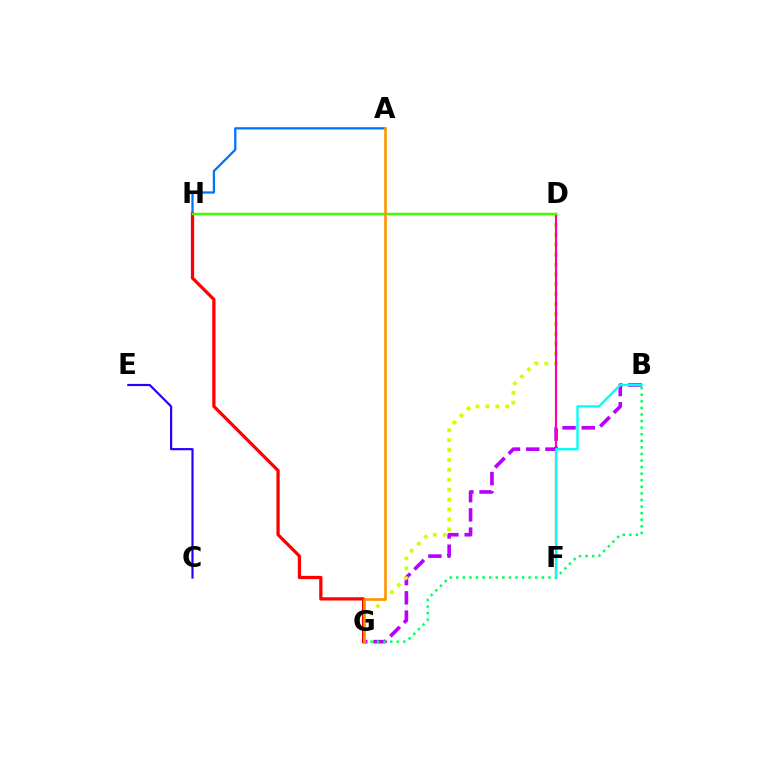{('A', 'H'): [{'color': '#0074ff', 'line_style': 'solid', 'thickness': 1.64}], ('B', 'G'): [{'color': '#b900ff', 'line_style': 'dashed', 'thickness': 2.61}, {'color': '#00ff5c', 'line_style': 'dotted', 'thickness': 1.79}], ('C', 'E'): [{'color': '#2500ff', 'line_style': 'solid', 'thickness': 1.57}], ('D', 'G'): [{'color': '#d1ff00', 'line_style': 'dotted', 'thickness': 2.69}], ('G', 'H'): [{'color': '#ff0000', 'line_style': 'solid', 'thickness': 2.34}], ('D', 'F'): [{'color': '#ff00ac', 'line_style': 'solid', 'thickness': 1.55}], ('D', 'H'): [{'color': '#3dff00', 'line_style': 'solid', 'thickness': 1.79}], ('A', 'G'): [{'color': '#ff9400', 'line_style': 'solid', 'thickness': 1.88}], ('B', 'F'): [{'color': '#00fff6', 'line_style': 'solid', 'thickness': 1.7}]}